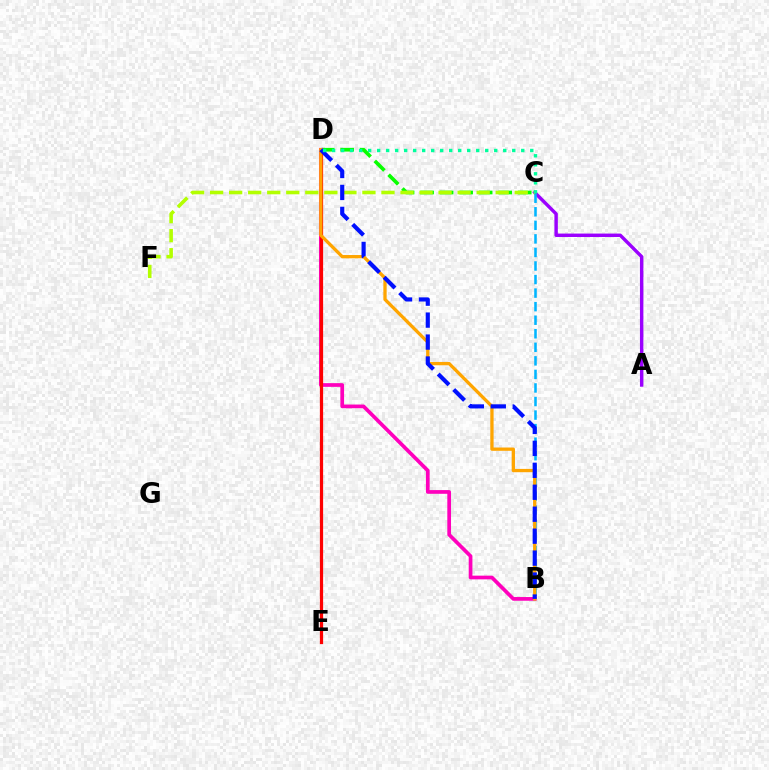{('C', 'D'): [{'color': '#08ff00', 'line_style': 'dashed', 'thickness': 2.65}, {'color': '#00ff9d', 'line_style': 'dotted', 'thickness': 2.45}], ('B', 'D'): [{'color': '#ff00bd', 'line_style': 'solid', 'thickness': 2.67}, {'color': '#ffa500', 'line_style': 'solid', 'thickness': 2.37}, {'color': '#0010ff', 'line_style': 'dashed', 'thickness': 2.98}], ('D', 'E'): [{'color': '#ff0000', 'line_style': 'solid', 'thickness': 2.32}], ('A', 'C'): [{'color': '#9b00ff', 'line_style': 'solid', 'thickness': 2.46}], ('B', 'C'): [{'color': '#00b5ff', 'line_style': 'dashed', 'thickness': 1.84}], ('C', 'F'): [{'color': '#b3ff00', 'line_style': 'dashed', 'thickness': 2.59}]}